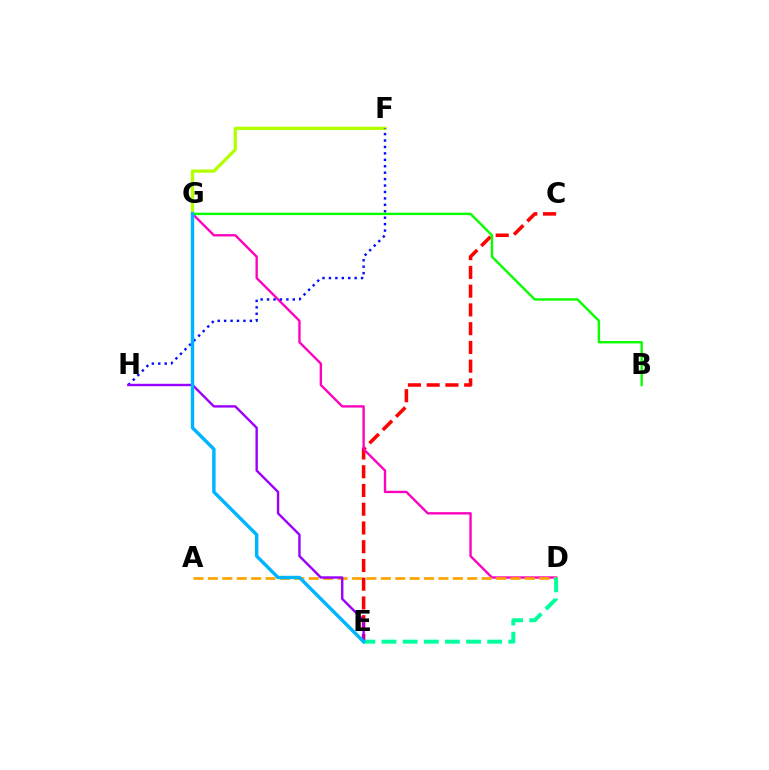{('C', 'E'): [{'color': '#ff0000', 'line_style': 'dashed', 'thickness': 2.55}], ('F', 'G'): [{'color': '#b3ff00', 'line_style': 'solid', 'thickness': 2.35}], ('D', 'G'): [{'color': '#ff00bd', 'line_style': 'solid', 'thickness': 1.7}], ('A', 'D'): [{'color': '#ffa500', 'line_style': 'dashed', 'thickness': 1.96}], ('D', 'E'): [{'color': '#00ff9d', 'line_style': 'dashed', 'thickness': 2.87}], ('F', 'H'): [{'color': '#0010ff', 'line_style': 'dotted', 'thickness': 1.75}], ('B', 'G'): [{'color': '#08ff00', 'line_style': 'solid', 'thickness': 1.72}], ('E', 'H'): [{'color': '#9b00ff', 'line_style': 'solid', 'thickness': 1.73}], ('E', 'G'): [{'color': '#00b5ff', 'line_style': 'solid', 'thickness': 2.47}]}